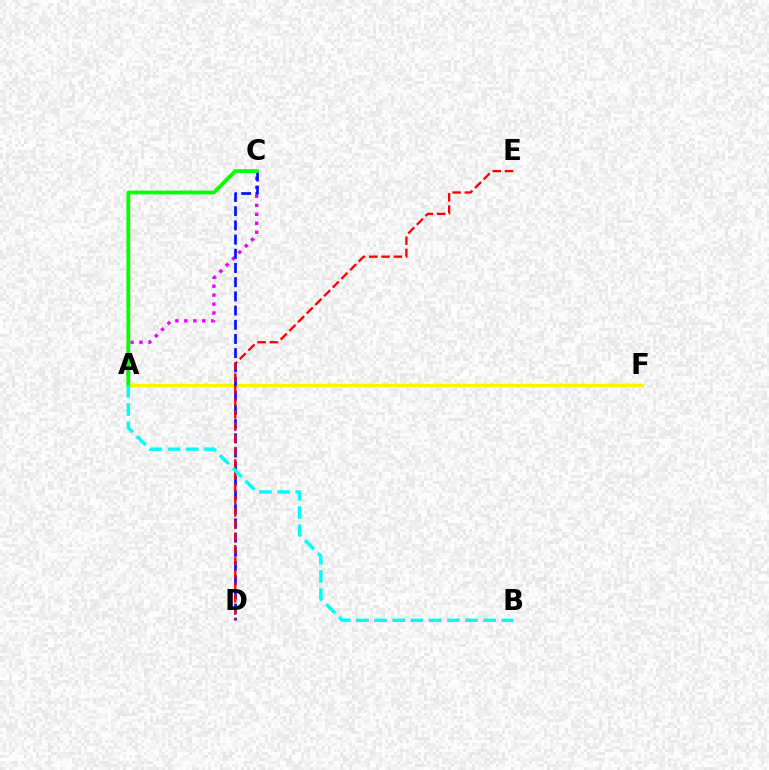{('A', 'C'): [{'color': '#ee00ff', 'line_style': 'dotted', 'thickness': 2.43}, {'color': '#08ff00', 'line_style': 'solid', 'thickness': 2.76}], ('A', 'F'): [{'color': '#fcf500', 'line_style': 'solid', 'thickness': 2.47}], ('C', 'D'): [{'color': '#0010ff', 'line_style': 'dashed', 'thickness': 1.93}], ('D', 'E'): [{'color': '#ff0000', 'line_style': 'dashed', 'thickness': 1.67}], ('A', 'B'): [{'color': '#00fff6', 'line_style': 'dashed', 'thickness': 2.47}]}